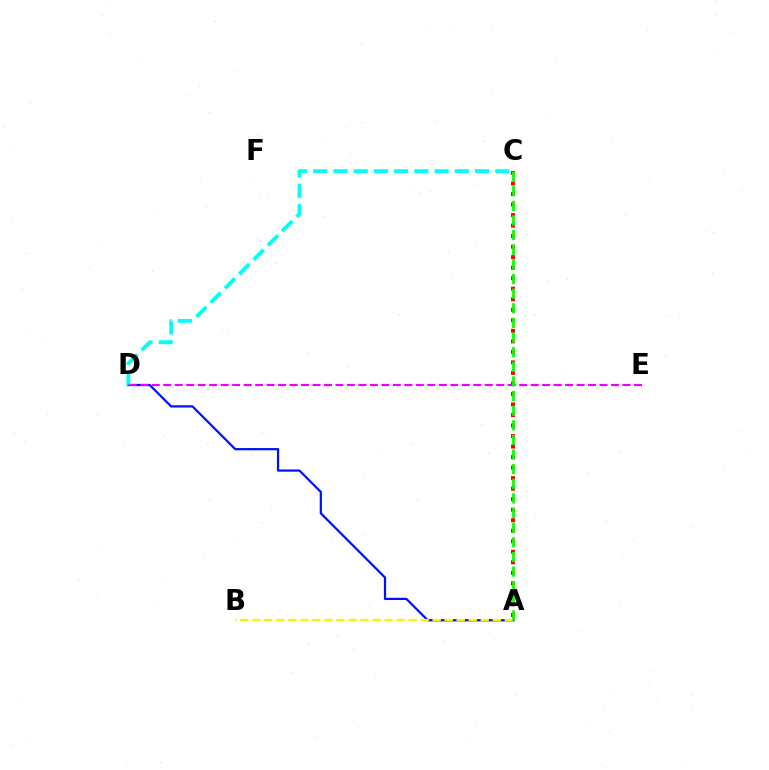{('A', 'D'): [{'color': '#0010ff', 'line_style': 'solid', 'thickness': 1.6}], ('A', 'C'): [{'color': '#ff0000', 'line_style': 'dotted', 'thickness': 2.86}, {'color': '#08ff00', 'line_style': 'dashed', 'thickness': 1.99}], ('C', 'D'): [{'color': '#00fff6', 'line_style': 'dashed', 'thickness': 2.75}], ('A', 'B'): [{'color': '#fcf500', 'line_style': 'dashed', 'thickness': 1.63}], ('D', 'E'): [{'color': '#ee00ff', 'line_style': 'dashed', 'thickness': 1.56}]}